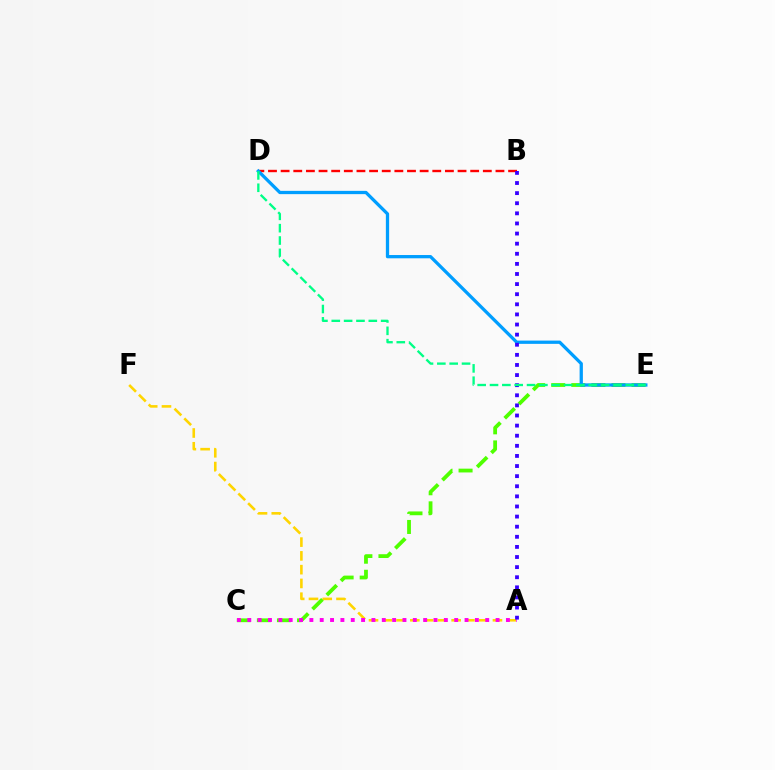{('A', 'F'): [{'color': '#ffd500', 'line_style': 'dashed', 'thickness': 1.87}], ('B', 'D'): [{'color': '#ff0000', 'line_style': 'dashed', 'thickness': 1.72}], ('C', 'E'): [{'color': '#4fff00', 'line_style': 'dashed', 'thickness': 2.73}], ('D', 'E'): [{'color': '#009eff', 'line_style': 'solid', 'thickness': 2.36}, {'color': '#00ff86', 'line_style': 'dashed', 'thickness': 1.68}], ('A', 'C'): [{'color': '#ff00ed', 'line_style': 'dotted', 'thickness': 2.81}], ('A', 'B'): [{'color': '#3700ff', 'line_style': 'dotted', 'thickness': 2.75}]}